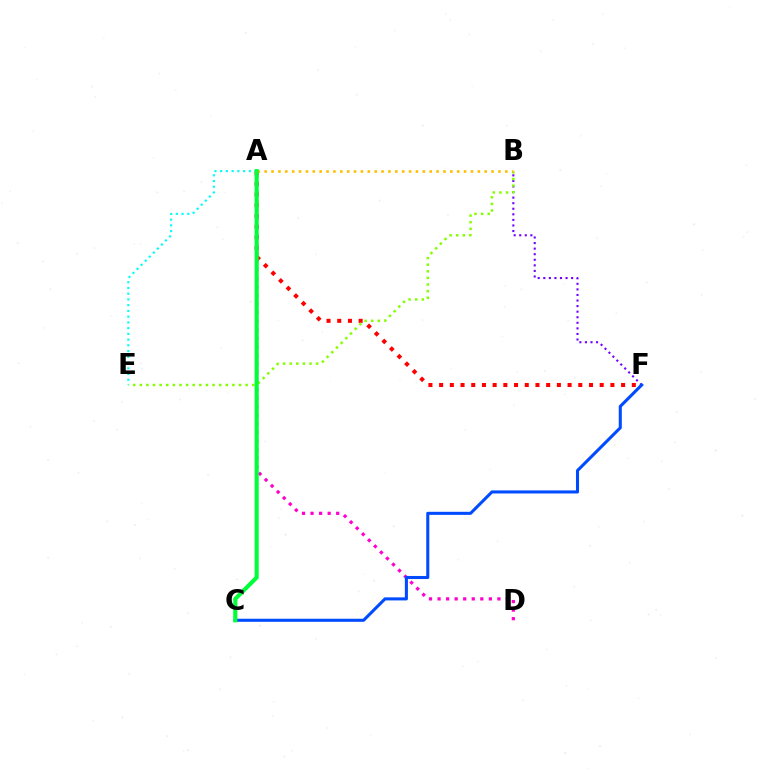{('B', 'F'): [{'color': '#7200ff', 'line_style': 'dotted', 'thickness': 1.51}], ('A', 'F'): [{'color': '#ff0000', 'line_style': 'dotted', 'thickness': 2.91}], ('B', 'E'): [{'color': '#84ff00', 'line_style': 'dotted', 'thickness': 1.8}], ('A', 'E'): [{'color': '#00fff6', 'line_style': 'dotted', 'thickness': 1.56}], ('A', 'D'): [{'color': '#ff00cf', 'line_style': 'dotted', 'thickness': 2.32}], ('C', 'F'): [{'color': '#004bff', 'line_style': 'solid', 'thickness': 2.2}], ('A', 'B'): [{'color': '#ffbd00', 'line_style': 'dotted', 'thickness': 1.87}], ('A', 'C'): [{'color': '#00ff39', 'line_style': 'solid', 'thickness': 2.96}]}